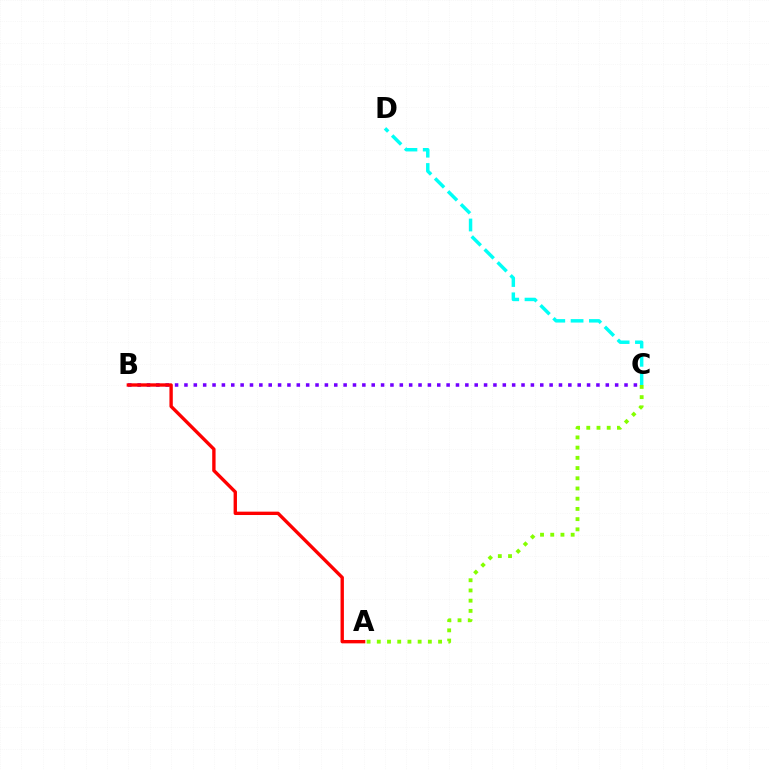{('C', 'D'): [{'color': '#00fff6', 'line_style': 'dashed', 'thickness': 2.49}], ('B', 'C'): [{'color': '#7200ff', 'line_style': 'dotted', 'thickness': 2.54}], ('A', 'C'): [{'color': '#84ff00', 'line_style': 'dotted', 'thickness': 2.77}], ('A', 'B'): [{'color': '#ff0000', 'line_style': 'solid', 'thickness': 2.42}]}